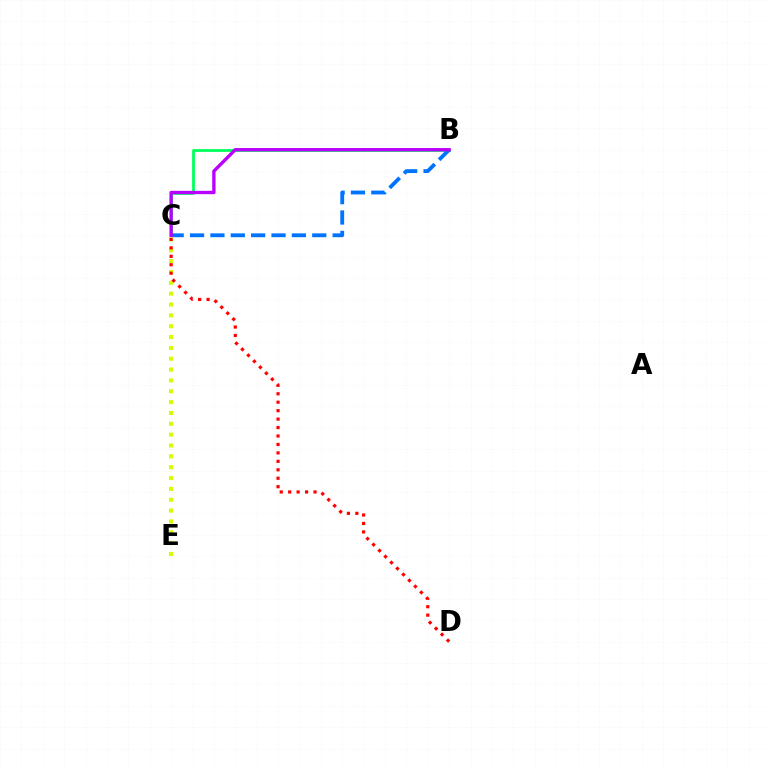{('C', 'E'): [{'color': '#d1ff00', 'line_style': 'dotted', 'thickness': 2.95}], ('B', 'C'): [{'color': '#00ff5c', 'line_style': 'solid', 'thickness': 2.0}, {'color': '#0074ff', 'line_style': 'dashed', 'thickness': 2.77}, {'color': '#b900ff', 'line_style': 'solid', 'thickness': 2.41}], ('C', 'D'): [{'color': '#ff0000', 'line_style': 'dotted', 'thickness': 2.3}]}